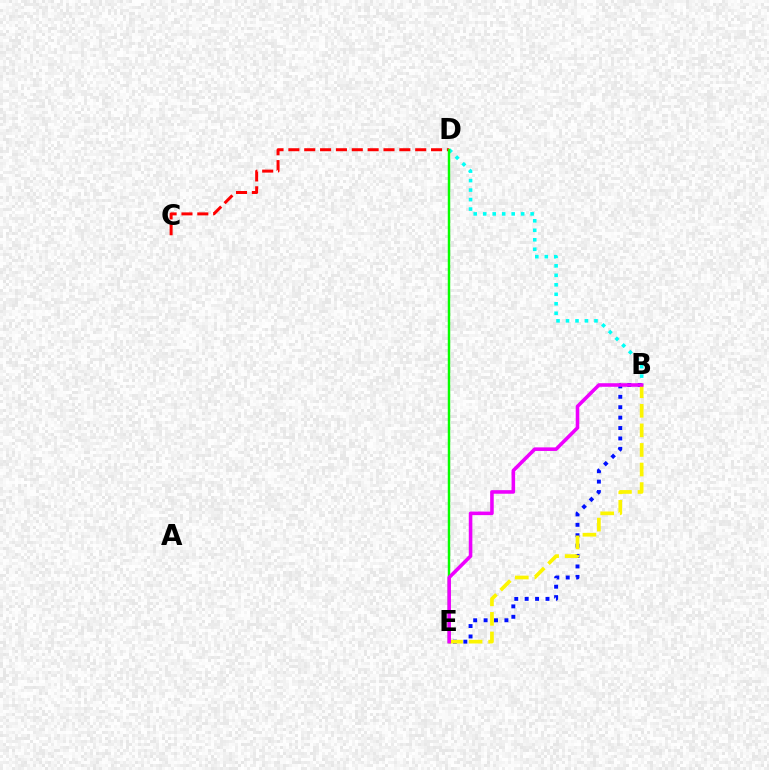{('B', 'D'): [{'color': '#00fff6', 'line_style': 'dotted', 'thickness': 2.58}], ('B', 'E'): [{'color': '#0010ff', 'line_style': 'dotted', 'thickness': 2.83}, {'color': '#fcf500', 'line_style': 'dashed', 'thickness': 2.66}, {'color': '#ee00ff', 'line_style': 'solid', 'thickness': 2.57}], ('C', 'D'): [{'color': '#ff0000', 'line_style': 'dashed', 'thickness': 2.15}], ('D', 'E'): [{'color': '#08ff00', 'line_style': 'solid', 'thickness': 1.77}]}